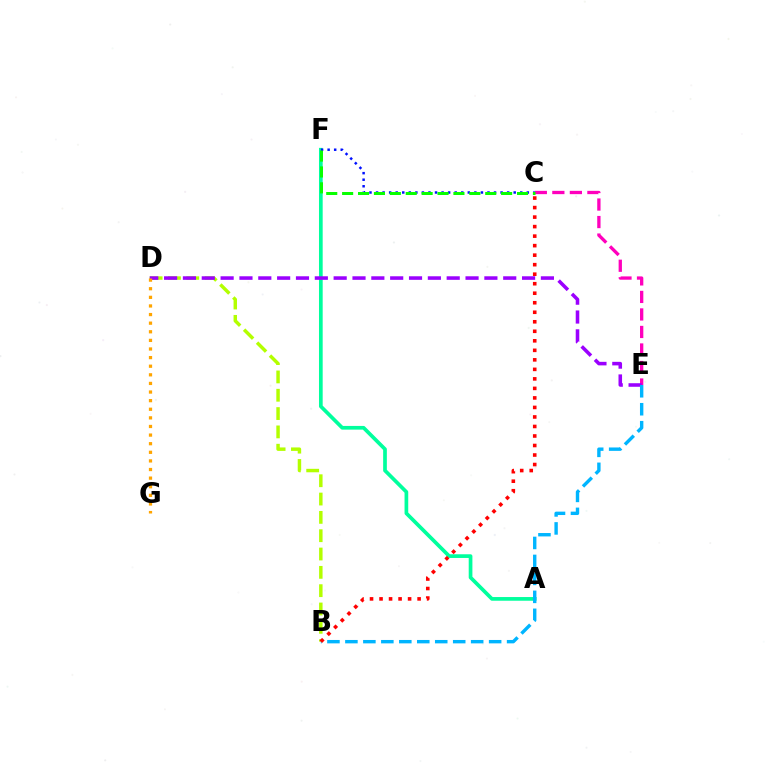{('C', 'E'): [{'color': '#ff00bd', 'line_style': 'dashed', 'thickness': 2.38}], ('A', 'F'): [{'color': '#00ff9d', 'line_style': 'solid', 'thickness': 2.66}], ('C', 'F'): [{'color': '#0010ff', 'line_style': 'dotted', 'thickness': 1.78}, {'color': '#08ff00', 'line_style': 'dashed', 'thickness': 2.16}], ('B', 'D'): [{'color': '#b3ff00', 'line_style': 'dashed', 'thickness': 2.49}], ('D', 'E'): [{'color': '#9b00ff', 'line_style': 'dashed', 'thickness': 2.56}], ('B', 'E'): [{'color': '#00b5ff', 'line_style': 'dashed', 'thickness': 2.44}], ('D', 'G'): [{'color': '#ffa500', 'line_style': 'dotted', 'thickness': 2.34}], ('B', 'C'): [{'color': '#ff0000', 'line_style': 'dotted', 'thickness': 2.59}]}